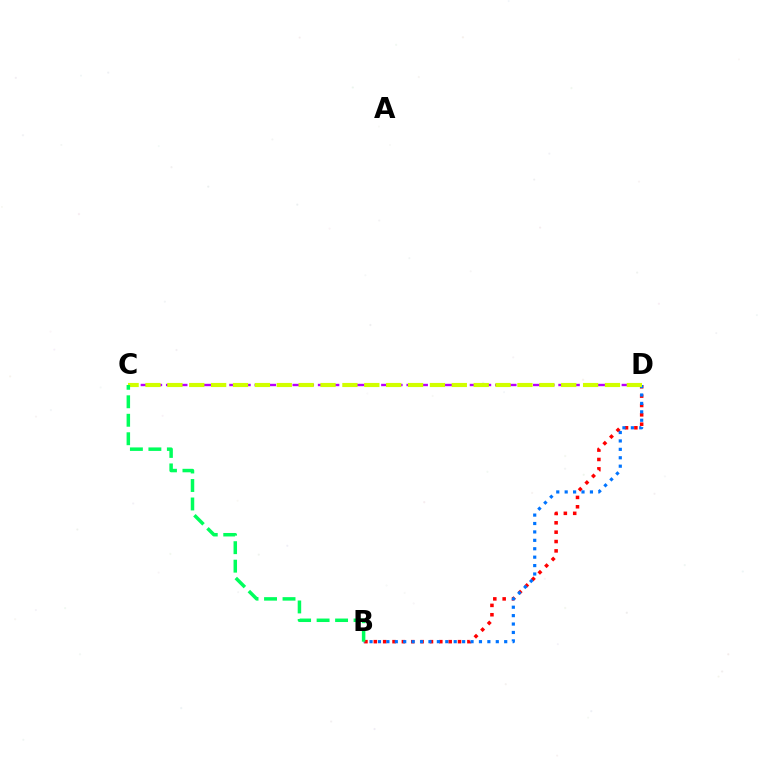{('B', 'D'): [{'color': '#ff0000', 'line_style': 'dotted', 'thickness': 2.54}, {'color': '#0074ff', 'line_style': 'dotted', 'thickness': 2.29}], ('C', 'D'): [{'color': '#b900ff', 'line_style': 'dashed', 'thickness': 1.72}, {'color': '#d1ff00', 'line_style': 'dashed', 'thickness': 2.97}], ('B', 'C'): [{'color': '#00ff5c', 'line_style': 'dashed', 'thickness': 2.51}]}